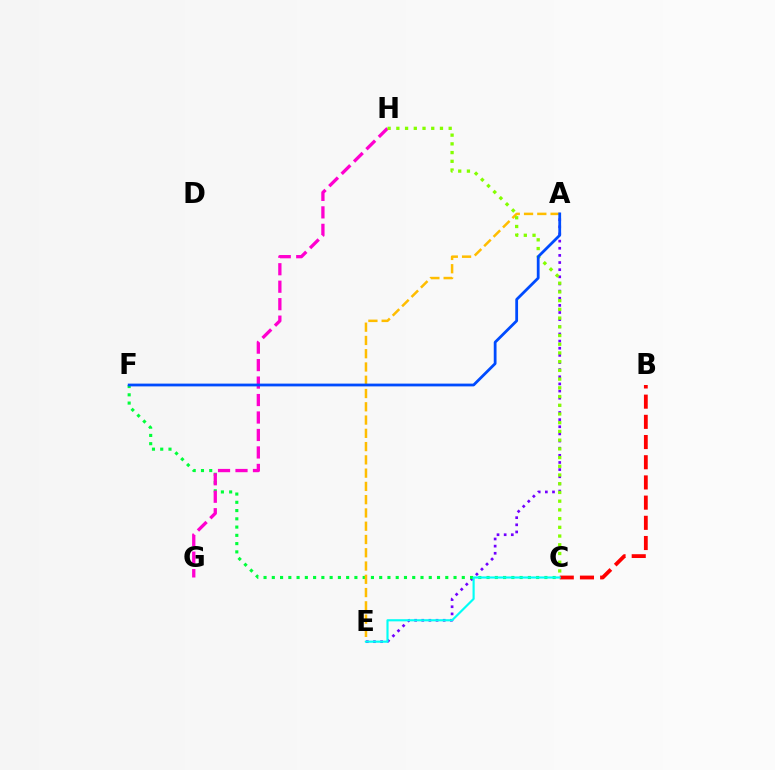{('A', 'E'): [{'color': '#7200ff', 'line_style': 'dotted', 'thickness': 1.94}, {'color': '#ffbd00', 'line_style': 'dashed', 'thickness': 1.8}], ('C', 'F'): [{'color': '#00ff39', 'line_style': 'dotted', 'thickness': 2.24}], ('G', 'H'): [{'color': '#ff00cf', 'line_style': 'dashed', 'thickness': 2.37}], ('B', 'C'): [{'color': '#ff0000', 'line_style': 'dashed', 'thickness': 2.74}], ('C', 'H'): [{'color': '#84ff00', 'line_style': 'dotted', 'thickness': 2.37}], ('C', 'E'): [{'color': '#00fff6', 'line_style': 'solid', 'thickness': 1.55}], ('A', 'F'): [{'color': '#004bff', 'line_style': 'solid', 'thickness': 2.0}]}